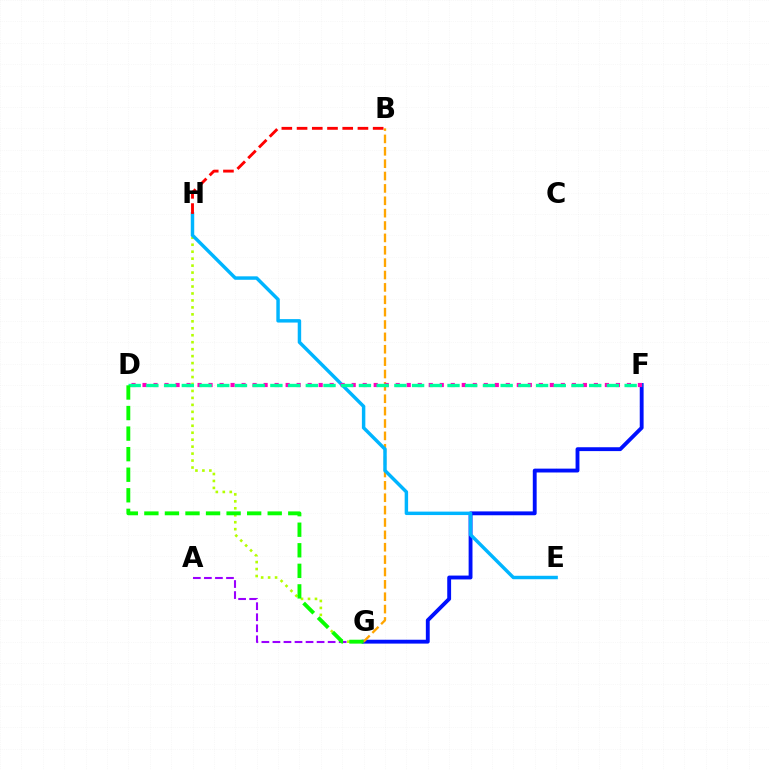{('F', 'G'): [{'color': '#0010ff', 'line_style': 'solid', 'thickness': 2.78}], ('G', 'H'): [{'color': '#b3ff00', 'line_style': 'dotted', 'thickness': 1.89}], ('A', 'G'): [{'color': '#9b00ff', 'line_style': 'dashed', 'thickness': 1.5}], ('B', 'G'): [{'color': '#ffa500', 'line_style': 'dashed', 'thickness': 1.68}], ('E', 'H'): [{'color': '#00b5ff', 'line_style': 'solid', 'thickness': 2.48}], ('D', 'F'): [{'color': '#ff00bd', 'line_style': 'dotted', 'thickness': 2.99}, {'color': '#00ff9d', 'line_style': 'dashed', 'thickness': 2.41}], ('B', 'H'): [{'color': '#ff0000', 'line_style': 'dashed', 'thickness': 2.07}], ('D', 'G'): [{'color': '#08ff00', 'line_style': 'dashed', 'thickness': 2.79}]}